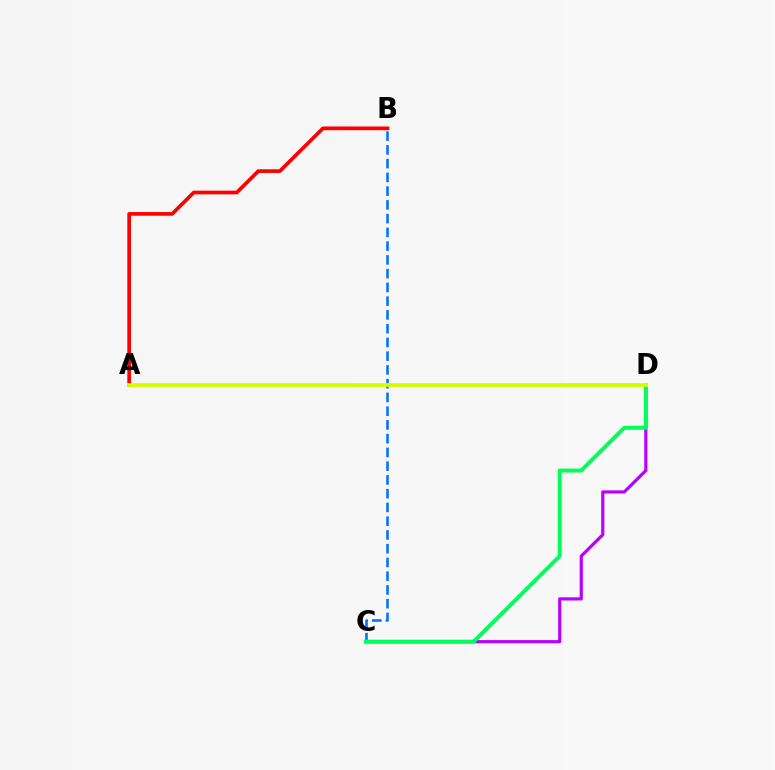{('C', 'D'): [{'color': '#b900ff', 'line_style': 'solid', 'thickness': 2.28}, {'color': '#00ff5c', 'line_style': 'solid', 'thickness': 2.86}], ('B', 'C'): [{'color': '#0074ff', 'line_style': 'dashed', 'thickness': 1.87}], ('A', 'B'): [{'color': '#ff0000', 'line_style': 'solid', 'thickness': 2.66}], ('A', 'D'): [{'color': '#d1ff00', 'line_style': 'solid', 'thickness': 2.74}]}